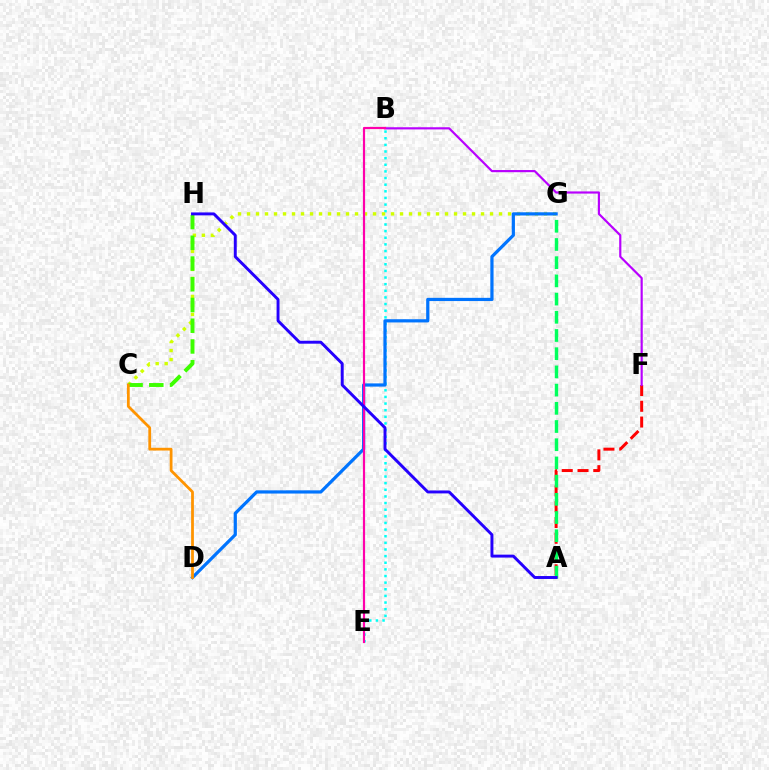{('B', 'E'): [{'color': '#00fff6', 'line_style': 'dotted', 'thickness': 1.8}, {'color': '#ff00ac', 'line_style': 'solid', 'thickness': 1.57}], ('A', 'F'): [{'color': '#ff0000', 'line_style': 'dashed', 'thickness': 2.14}], ('C', 'G'): [{'color': '#d1ff00', 'line_style': 'dotted', 'thickness': 2.45}], ('D', 'G'): [{'color': '#0074ff', 'line_style': 'solid', 'thickness': 2.31}], ('A', 'G'): [{'color': '#00ff5c', 'line_style': 'dashed', 'thickness': 2.47}], ('B', 'F'): [{'color': '#b900ff', 'line_style': 'solid', 'thickness': 1.57}], ('C', 'H'): [{'color': '#3dff00', 'line_style': 'dashed', 'thickness': 2.82}], ('A', 'H'): [{'color': '#2500ff', 'line_style': 'solid', 'thickness': 2.11}], ('C', 'D'): [{'color': '#ff9400', 'line_style': 'solid', 'thickness': 2.0}]}